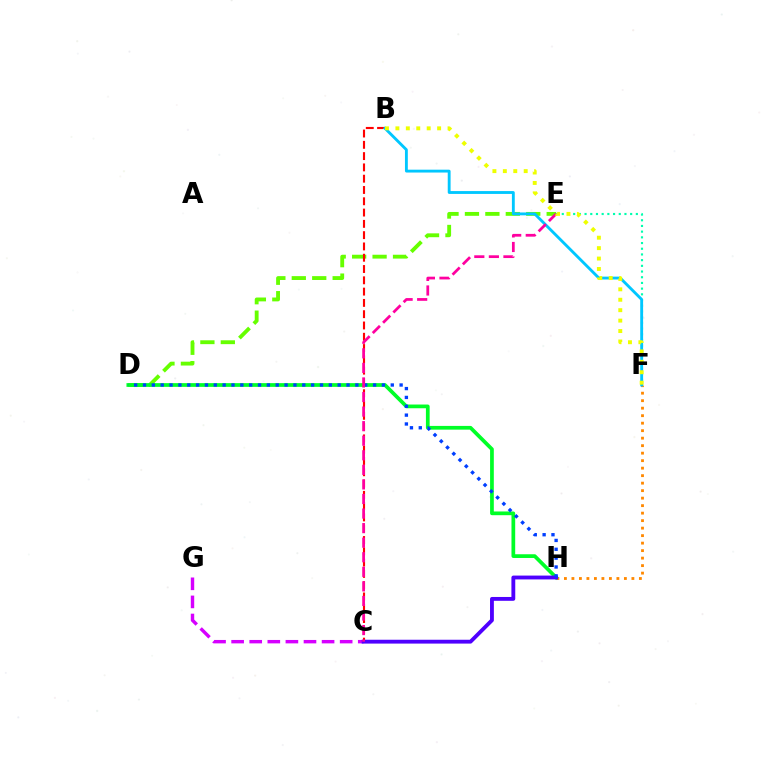{('F', 'H'): [{'color': '#ff8800', 'line_style': 'dotted', 'thickness': 2.04}], ('C', 'G'): [{'color': '#d600ff', 'line_style': 'dashed', 'thickness': 2.46}], ('D', 'E'): [{'color': '#66ff00', 'line_style': 'dashed', 'thickness': 2.78}], ('E', 'F'): [{'color': '#00ffaf', 'line_style': 'dotted', 'thickness': 1.55}], ('D', 'H'): [{'color': '#00ff27', 'line_style': 'solid', 'thickness': 2.68}, {'color': '#003fff', 'line_style': 'dotted', 'thickness': 2.4}], ('B', 'C'): [{'color': '#ff0000', 'line_style': 'dashed', 'thickness': 1.53}], ('C', 'H'): [{'color': '#4f00ff', 'line_style': 'solid', 'thickness': 2.77}], ('B', 'F'): [{'color': '#00c7ff', 'line_style': 'solid', 'thickness': 2.06}, {'color': '#eeff00', 'line_style': 'dotted', 'thickness': 2.83}], ('C', 'E'): [{'color': '#ff00a0', 'line_style': 'dashed', 'thickness': 1.98}]}